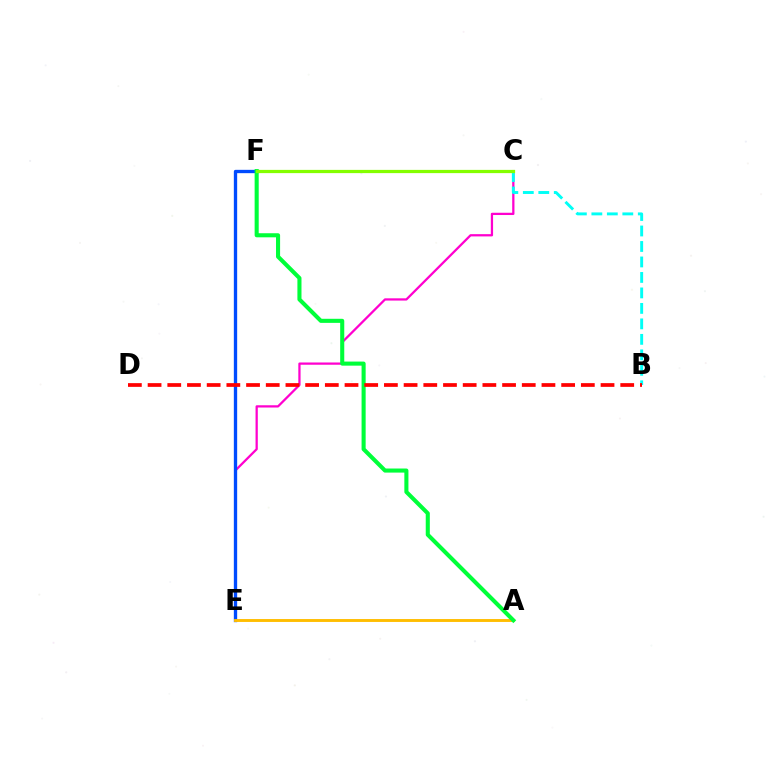{('C', 'E'): [{'color': '#ff00cf', 'line_style': 'solid', 'thickness': 1.63}], ('C', 'F'): [{'color': '#7200ff', 'line_style': 'dashed', 'thickness': 1.9}, {'color': '#84ff00', 'line_style': 'solid', 'thickness': 2.33}], ('E', 'F'): [{'color': '#004bff', 'line_style': 'solid', 'thickness': 2.4}], ('B', 'C'): [{'color': '#00fff6', 'line_style': 'dashed', 'thickness': 2.1}], ('A', 'E'): [{'color': '#ffbd00', 'line_style': 'solid', 'thickness': 2.09}], ('A', 'F'): [{'color': '#00ff39', 'line_style': 'solid', 'thickness': 2.94}], ('B', 'D'): [{'color': '#ff0000', 'line_style': 'dashed', 'thickness': 2.68}]}